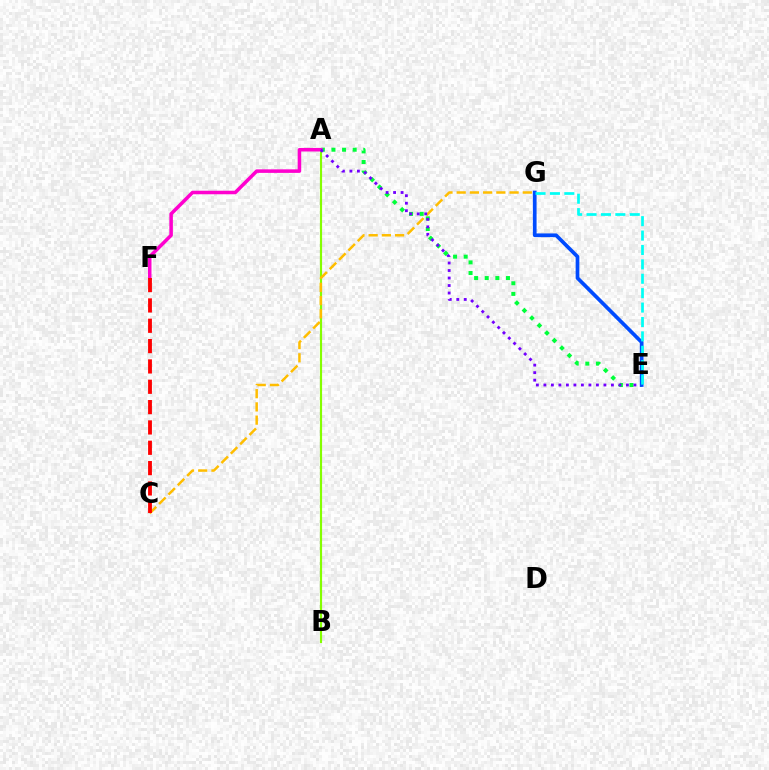{('A', 'B'): [{'color': '#84ff00', 'line_style': 'solid', 'thickness': 1.56}], ('C', 'G'): [{'color': '#ffbd00', 'line_style': 'dashed', 'thickness': 1.8}], ('A', 'E'): [{'color': '#00ff39', 'line_style': 'dotted', 'thickness': 2.88}, {'color': '#7200ff', 'line_style': 'dotted', 'thickness': 2.04}], ('A', 'F'): [{'color': '#ff00cf', 'line_style': 'solid', 'thickness': 2.55}], ('E', 'G'): [{'color': '#004bff', 'line_style': 'solid', 'thickness': 2.67}, {'color': '#00fff6', 'line_style': 'dashed', 'thickness': 1.96}], ('C', 'F'): [{'color': '#ff0000', 'line_style': 'dashed', 'thickness': 2.76}]}